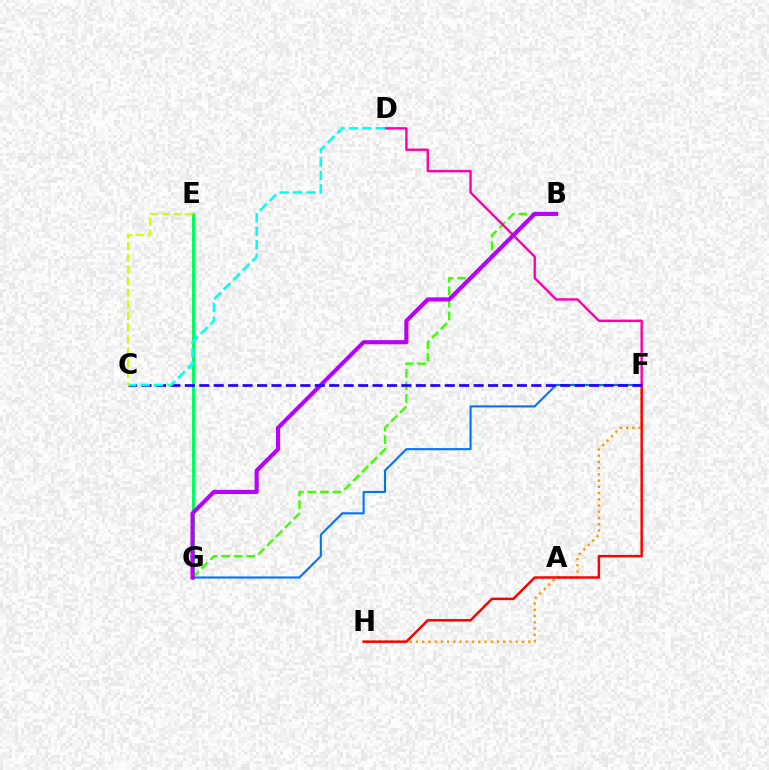{('E', 'G'): [{'color': '#00ff5c', 'line_style': 'solid', 'thickness': 2.18}], ('F', 'H'): [{'color': '#ff9400', 'line_style': 'dotted', 'thickness': 1.69}, {'color': '#ff0000', 'line_style': 'solid', 'thickness': 1.78}], ('B', 'G'): [{'color': '#3dff00', 'line_style': 'dashed', 'thickness': 1.7}, {'color': '#b900ff', 'line_style': 'solid', 'thickness': 2.97}], ('F', 'G'): [{'color': '#0074ff', 'line_style': 'solid', 'thickness': 1.52}], ('D', 'F'): [{'color': '#ff00ac', 'line_style': 'solid', 'thickness': 1.73}], ('C', 'F'): [{'color': '#2500ff', 'line_style': 'dashed', 'thickness': 1.96}], ('C', 'D'): [{'color': '#00fff6', 'line_style': 'dashed', 'thickness': 1.83}], ('C', 'E'): [{'color': '#d1ff00', 'line_style': 'dashed', 'thickness': 1.58}]}